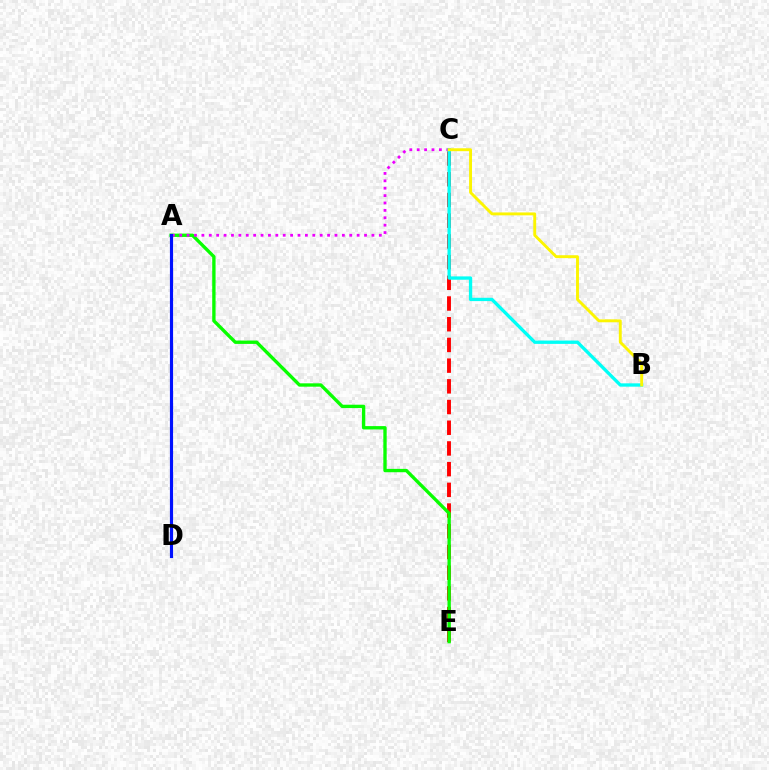{('C', 'E'): [{'color': '#ff0000', 'line_style': 'dashed', 'thickness': 2.81}], ('A', 'E'): [{'color': '#08ff00', 'line_style': 'solid', 'thickness': 2.41}], ('A', 'C'): [{'color': '#ee00ff', 'line_style': 'dotted', 'thickness': 2.01}], ('B', 'C'): [{'color': '#00fff6', 'line_style': 'solid', 'thickness': 2.39}, {'color': '#fcf500', 'line_style': 'solid', 'thickness': 2.09}], ('A', 'D'): [{'color': '#0010ff', 'line_style': 'solid', 'thickness': 2.27}]}